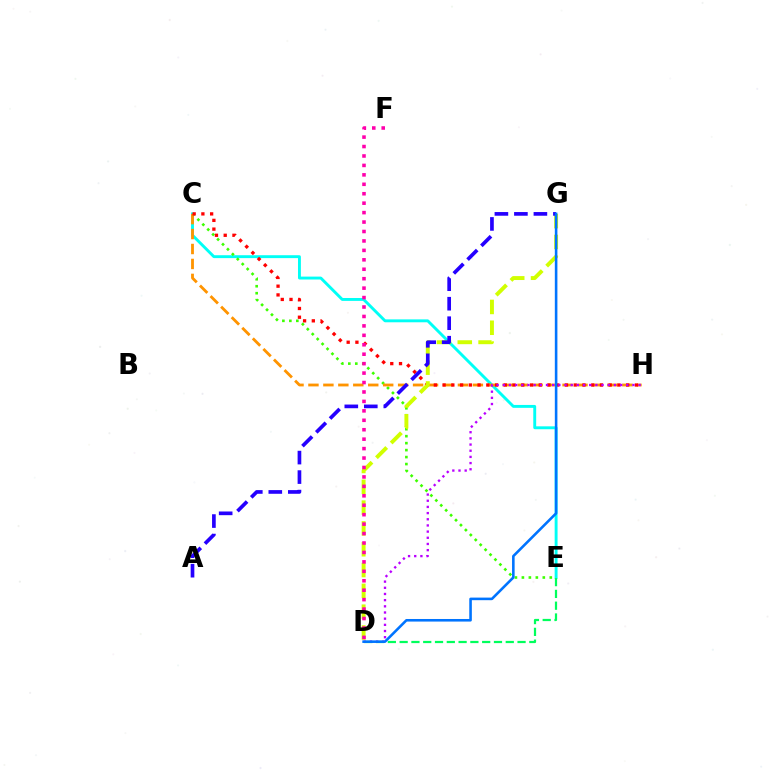{('C', 'E'): [{'color': '#00fff6', 'line_style': 'solid', 'thickness': 2.09}, {'color': '#3dff00', 'line_style': 'dotted', 'thickness': 1.89}], ('C', 'H'): [{'color': '#ff9400', 'line_style': 'dashed', 'thickness': 2.03}, {'color': '#ff0000', 'line_style': 'dotted', 'thickness': 2.38}], ('D', 'G'): [{'color': '#d1ff00', 'line_style': 'dashed', 'thickness': 2.83}, {'color': '#0074ff', 'line_style': 'solid', 'thickness': 1.86}], ('A', 'G'): [{'color': '#2500ff', 'line_style': 'dashed', 'thickness': 2.65}], ('D', 'E'): [{'color': '#00ff5c', 'line_style': 'dashed', 'thickness': 1.6}], ('D', 'H'): [{'color': '#b900ff', 'line_style': 'dotted', 'thickness': 1.68}], ('D', 'F'): [{'color': '#ff00ac', 'line_style': 'dotted', 'thickness': 2.56}]}